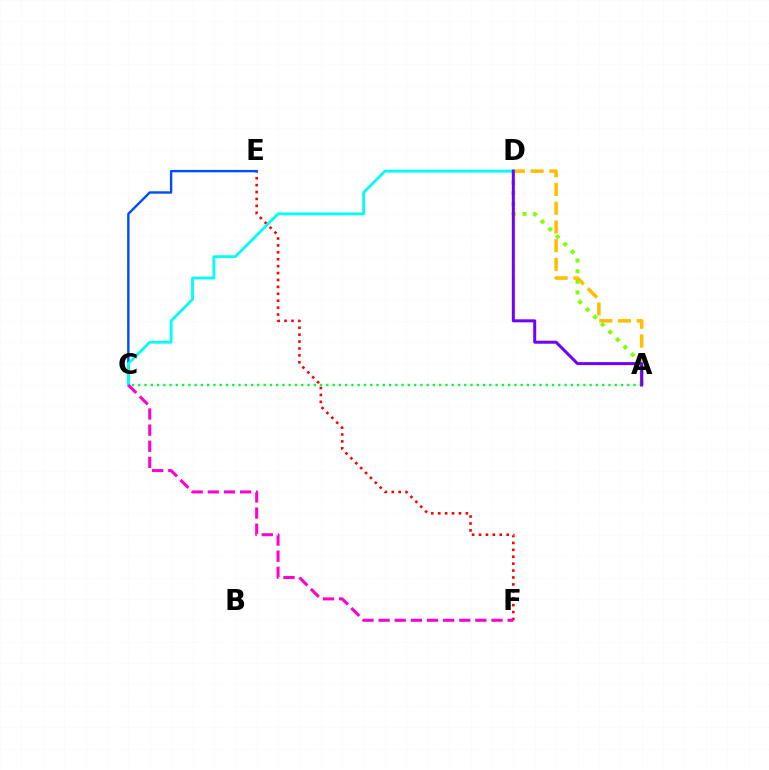{('E', 'F'): [{'color': '#ff0000', 'line_style': 'dotted', 'thickness': 1.88}], ('A', 'D'): [{'color': '#ffbd00', 'line_style': 'dashed', 'thickness': 2.54}, {'color': '#84ff00', 'line_style': 'dotted', 'thickness': 2.89}, {'color': '#7200ff', 'line_style': 'solid', 'thickness': 2.17}], ('C', 'E'): [{'color': '#004bff', 'line_style': 'solid', 'thickness': 1.72}], ('C', 'D'): [{'color': '#00fff6', 'line_style': 'solid', 'thickness': 2.04}], ('A', 'C'): [{'color': '#00ff39', 'line_style': 'dotted', 'thickness': 1.7}], ('C', 'F'): [{'color': '#ff00cf', 'line_style': 'dashed', 'thickness': 2.19}]}